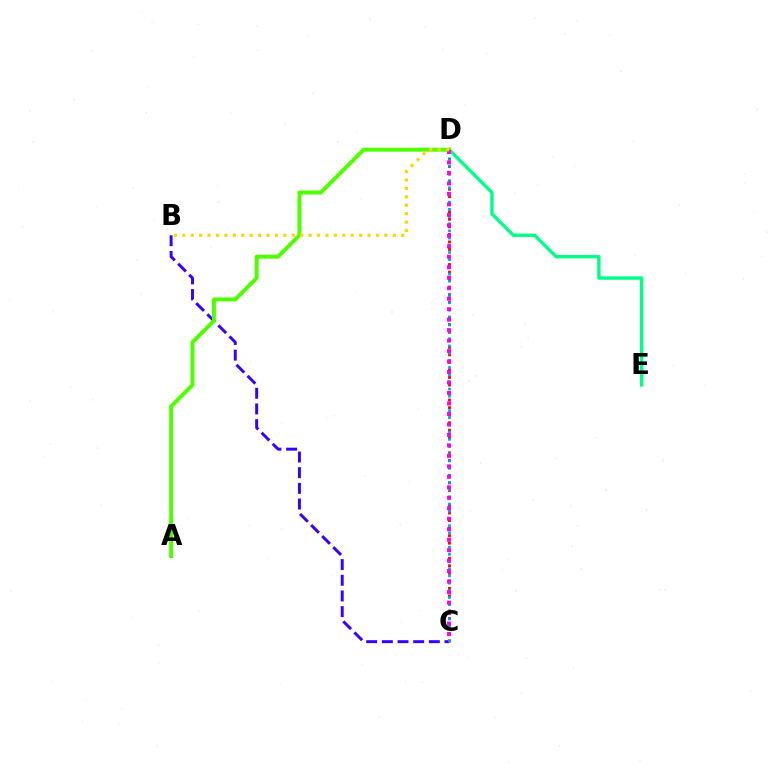{('D', 'E'): [{'color': '#00ff86', 'line_style': 'solid', 'thickness': 2.44}], ('B', 'C'): [{'color': '#3700ff', 'line_style': 'dashed', 'thickness': 2.13}], ('C', 'D'): [{'color': '#ff0000', 'line_style': 'dotted', 'thickness': 2.05}, {'color': '#009eff', 'line_style': 'dotted', 'thickness': 1.95}, {'color': '#ff00ed', 'line_style': 'dotted', 'thickness': 2.85}], ('A', 'D'): [{'color': '#4fff00', 'line_style': 'solid', 'thickness': 2.86}], ('B', 'D'): [{'color': '#ffd500', 'line_style': 'dotted', 'thickness': 2.29}]}